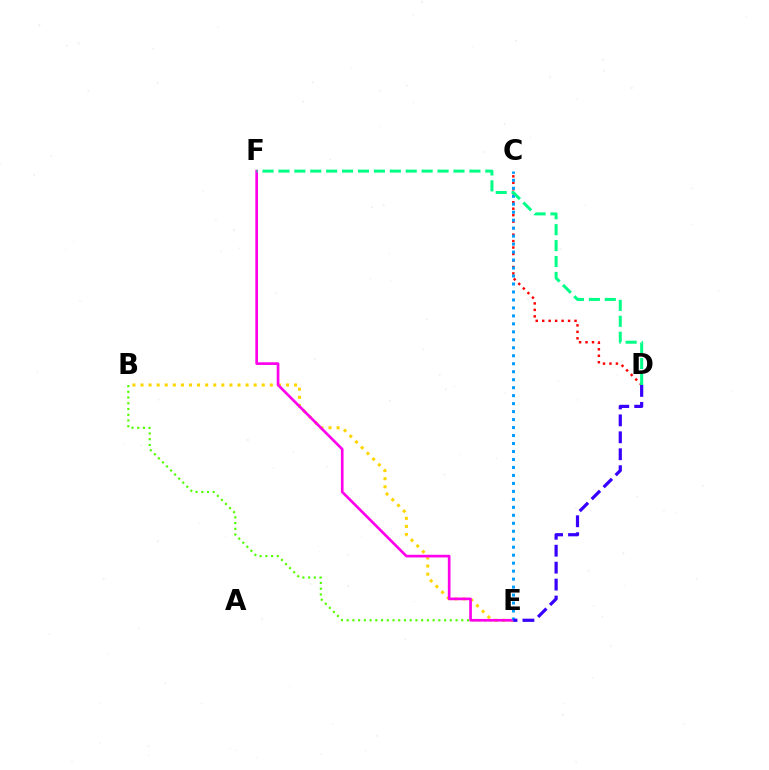{('B', 'E'): [{'color': '#ffd500', 'line_style': 'dotted', 'thickness': 2.2}, {'color': '#4fff00', 'line_style': 'dotted', 'thickness': 1.56}], ('E', 'F'): [{'color': '#ff00ed', 'line_style': 'solid', 'thickness': 1.92}], ('C', 'D'): [{'color': '#ff0000', 'line_style': 'dotted', 'thickness': 1.76}], ('C', 'E'): [{'color': '#009eff', 'line_style': 'dotted', 'thickness': 2.17}], ('D', 'E'): [{'color': '#3700ff', 'line_style': 'dashed', 'thickness': 2.3}], ('D', 'F'): [{'color': '#00ff86', 'line_style': 'dashed', 'thickness': 2.16}]}